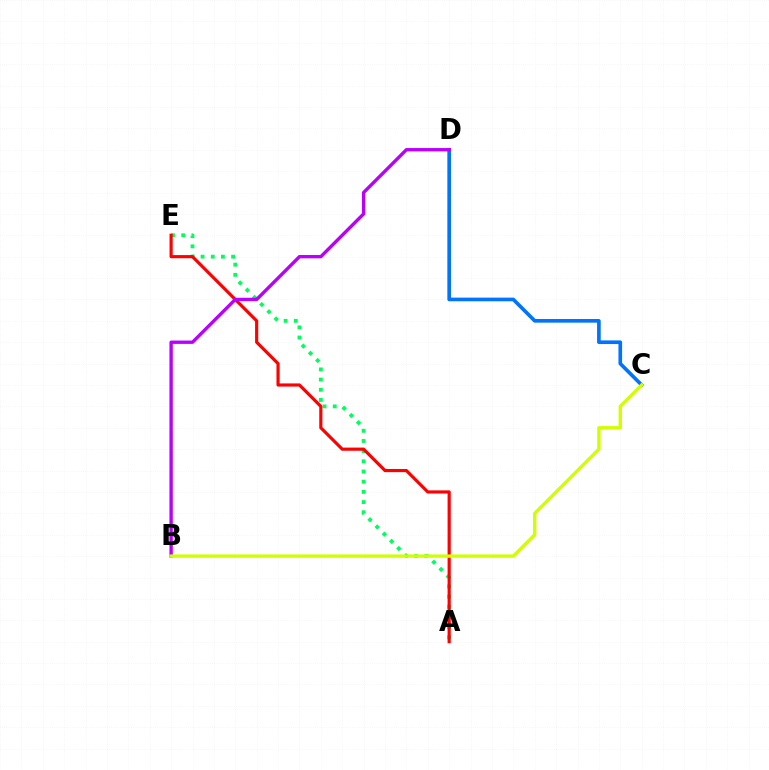{('A', 'E'): [{'color': '#00ff5c', 'line_style': 'dotted', 'thickness': 2.77}, {'color': '#ff0000', 'line_style': 'solid', 'thickness': 2.27}], ('C', 'D'): [{'color': '#0074ff', 'line_style': 'solid', 'thickness': 2.63}], ('B', 'D'): [{'color': '#b900ff', 'line_style': 'solid', 'thickness': 2.42}], ('B', 'C'): [{'color': '#d1ff00', 'line_style': 'solid', 'thickness': 2.43}]}